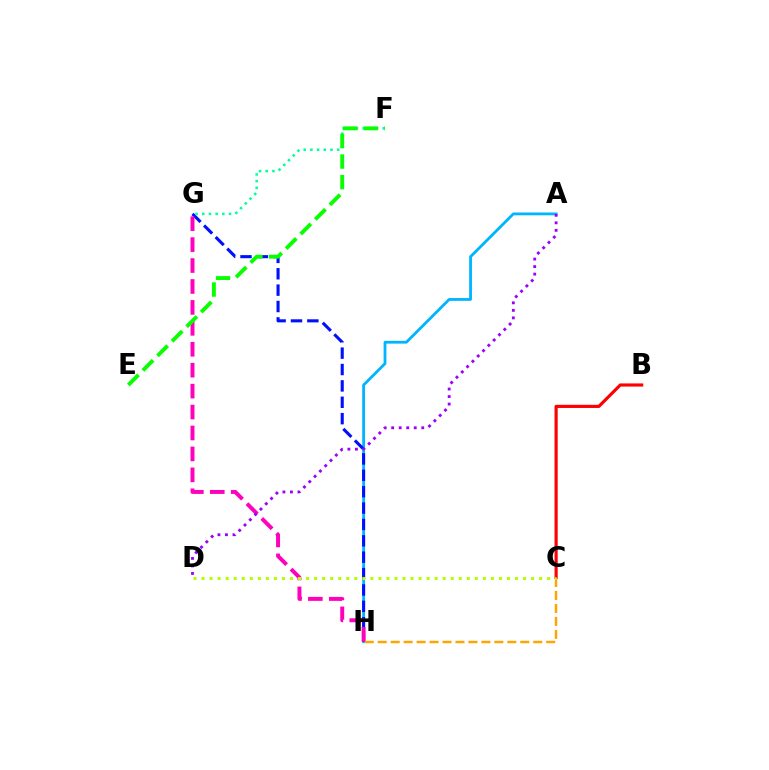{('A', 'H'): [{'color': '#00b5ff', 'line_style': 'solid', 'thickness': 2.02}], ('G', 'H'): [{'color': '#0010ff', 'line_style': 'dashed', 'thickness': 2.22}, {'color': '#ff00bd', 'line_style': 'dashed', 'thickness': 2.84}], ('B', 'C'): [{'color': '#ff0000', 'line_style': 'solid', 'thickness': 2.27}], ('C', 'H'): [{'color': '#ffa500', 'line_style': 'dashed', 'thickness': 1.76}], ('C', 'D'): [{'color': '#b3ff00', 'line_style': 'dotted', 'thickness': 2.18}], ('F', 'G'): [{'color': '#00ff9d', 'line_style': 'dotted', 'thickness': 1.82}], ('E', 'F'): [{'color': '#08ff00', 'line_style': 'dashed', 'thickness': 2.8}], ('A', 'D'): [{'color': '#9b00ff', 'line_style': 'dotted', 'thickness': 2.04}]}